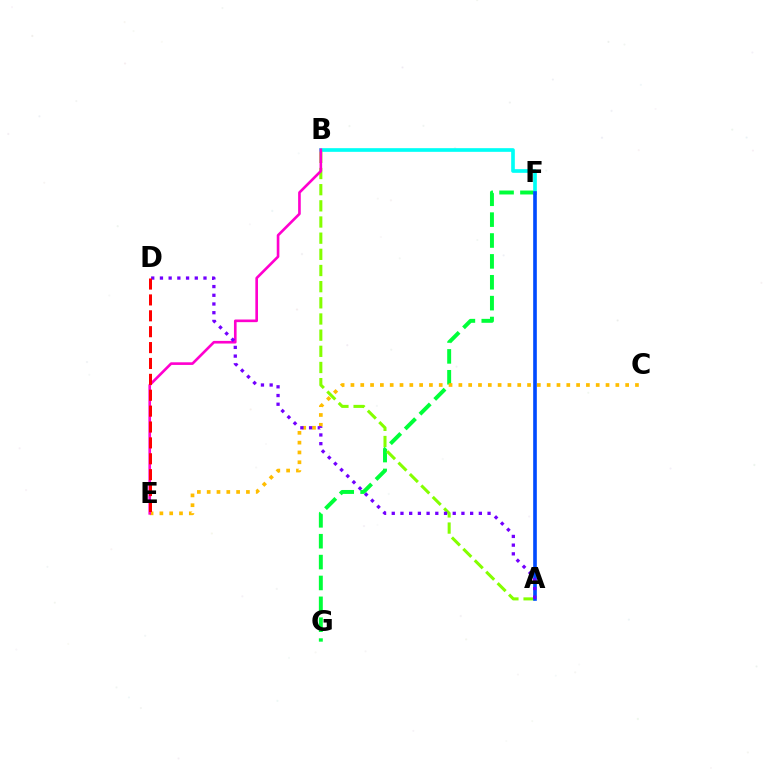{('F', 'G'): [{'color': '#00ff39', 'line_style': 'dashed', 'thickness': 2.84}], ('B', 'F'): [{'color': '#00fff6', 'line_style': 'solid', 'thickness': 2.64}], ('A', 'B'): [{'color': '#84ff00', 'line_style': 'dashed', 'thickness': 2.2}], ('A', 'F'): [{'color': '#004bff', 'line_style': 'solid', 'thickness': 2.62}], ('C', 'E'): [{'color': '#ffbd00', 'line_style': 'dotted', 'thickness': 2.67}], ('B', 'E'): [{'color': '#ff00cf', 'line_style': 'solid', 'thickness': 1.9}], ('A', 'D'): [{'color': '#7200ff', 'line_style': 'dotted', 'thickness': 2.37}], ('D', 'E'): [{'color': '#ff0000', 'line_style': 'dashed', 'thickness': 2.16}]}